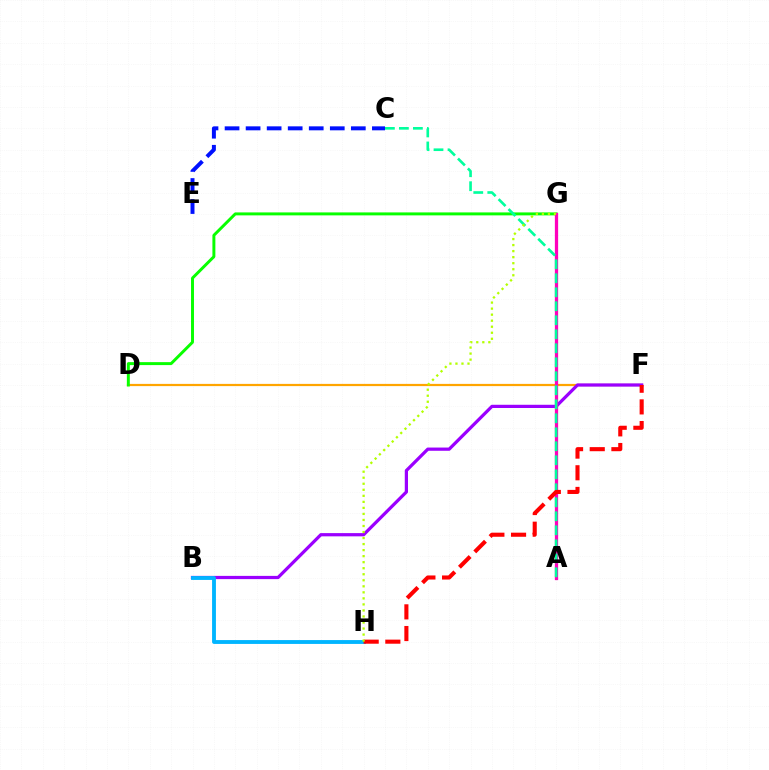{('C', 'E'): [{'color': '#0010ff', 'line_style': 'dashed', 'thickness': 2.86}], ('D', 'F'): [{'color': '#ffa500', 'line_style': 'solid', 'thickness': 1.6}], ('D', 'G'): [{'color': '#08ff00', 'line_style': 'solid', 'thickness': 2.13}], ('B', 'F'): [{'color': '#9b00ff', 'line_style': 'solid', 'thickness': 2.33}], ('B', 'H'): [{'color': '#00b5ff', 'line_style': 'solid', 'thickness': 2.78}], ('A', 'G'): [{'color': '#ff00bd', 'line_style': 'solid', 'thickness': 2.35}], ('A', 'C'): [{'color': '#00ff9d', 'line_style': 'dashed', 'thickness': 1.9}], ('F', 'H'): [{'color': '#ff0000', 'line_style': 'dashed', 'thickness': 2.94}], ('G', 'H'): [{'color': '#b3ff00', 'line_style': 'dotted', 'thickness': 1.64}]}